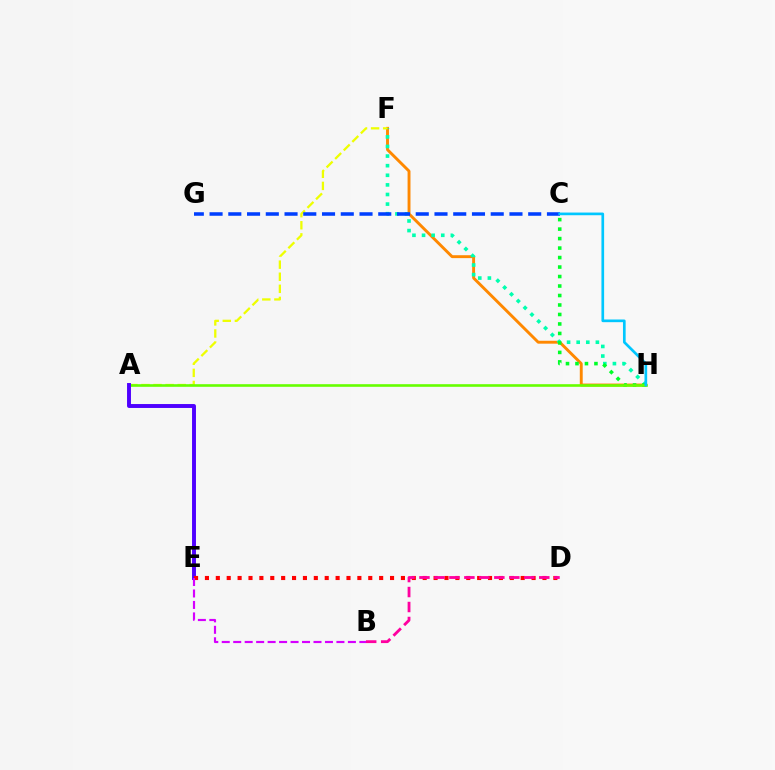{('F', 'H'): [{'color': '#ff8800', 'line_style': 'solid', 'thickness': 2.09}, {'color': '#00ffaf', 'line_style': 'dotted', 'thickness': 2.61}], ('A', 'F'): [{'color': '#eeff00', 'line_style': 'dashed', 'thickness': 1.64}], ('C', 'H'): [{'color': '#00ff27', 'line_style': 'dotted', 'thickness': 2.58}, {'color': '#00c7ff', 'line_style': 'solid', 'thickness': 1.93}], ('A', 'H'): [{'color': '#66ff00', 'line_style': 'solid', 'thickness': 1.88}], ('A', 'E'): [{'color': '#4f00ff', 'line_style': 'solid', 'thickness': 2.82}], ('D', 'E'): [{'color': '#ff0000', 'line_style': 'dotted', 'thickness': 2.96}], ('B', 'E'): [{'color': '#d600ff', 'line_style': 'dashed', 'thickness': 1.56}], ('B', 'D'): [{'color': '#ff00a0', 'line_style': 'dashed', 'thickness': 2.03}], ('C', 'G'): [{'color': '#003fff', 'line_style': 'dashed', 'thickness': 2.55}]}